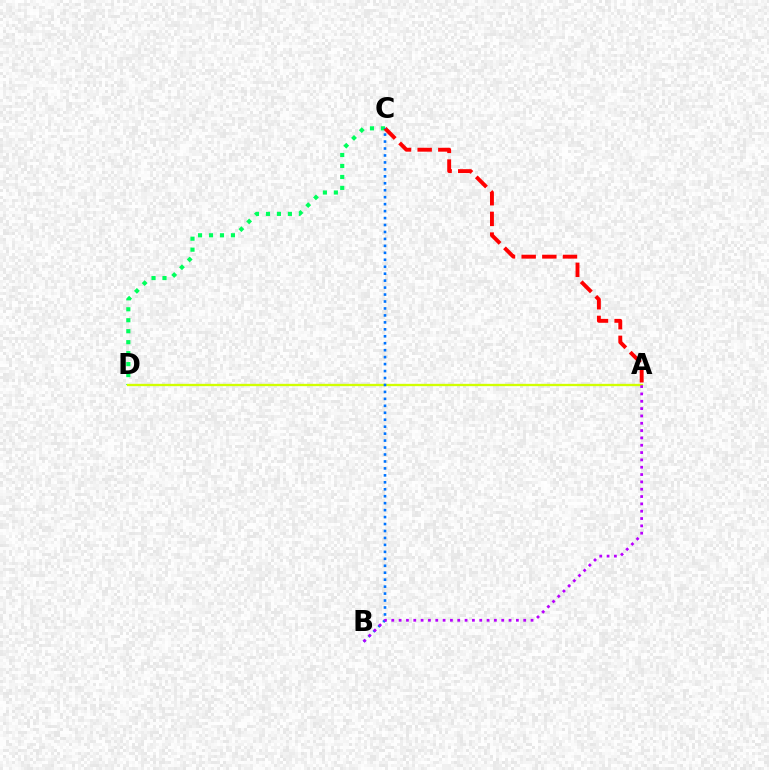{('C', 'D'): [{'color': '#00ff5c', 'line_style': 'dotted', 'thickness': 2.98}], ('A', 'D'): [{'color': '#d1ff00', 'line_style': 'solid', 'thickness': 1.68}], ('A', 'C'): [{'color': '#ff0000', 'line_style': 'dashed', 'thickness': 2.81}], ('B', 'C'): [{'color': '#0074ff', 'line_style': 'dotted', 'thickness': 1.89}], ('A', 'B'): [{'color': '#b900ff', 'line_style': 'dotted', 'thickness': 1.99}]}